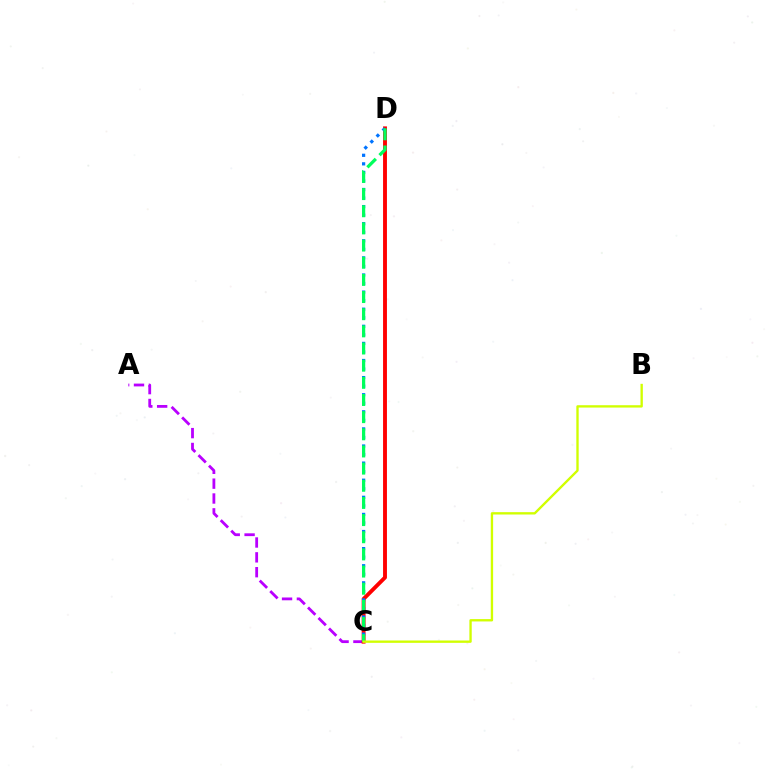{('A', 'C'): [{'color': '#b900ff', 'line_style': 'dashed', 'thickness': 2.02}], ('C', 'D'): [{'color': '#ff0000', 'line_style': 'solid', 'thickness': 2.8}, {'color': '#0074ff', 'line_style': 'dotted', 'thickness': 2.32}, {'color': '#00ff5c', 'line_style': 'dashed', 'thickness': 2.33}], ('B', 'C'): [{'color': '#d1ff00', 'line_style': 'solid', 'thickness': 1.69}]}